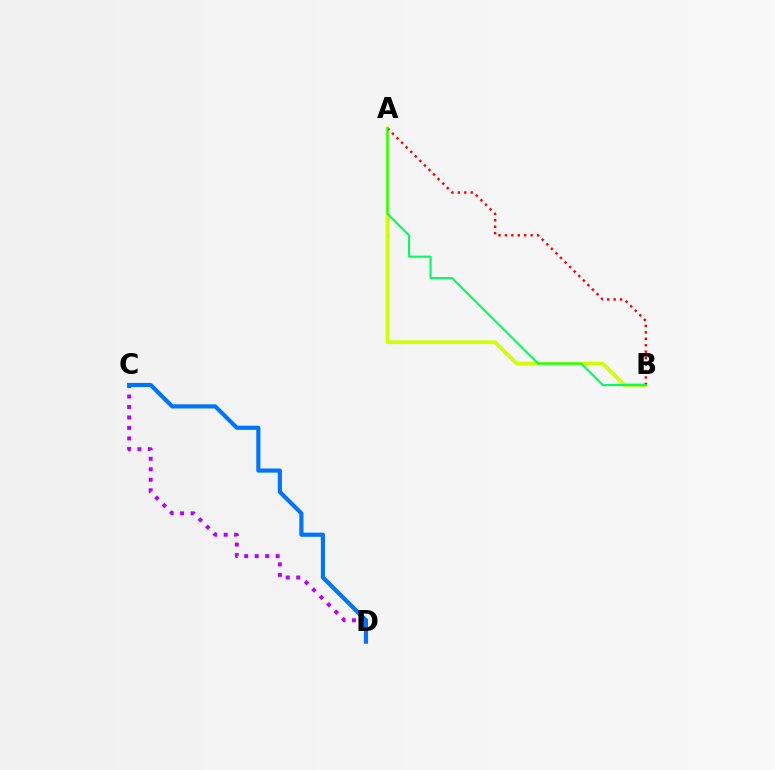{('A', 'B'): [{'color': '#d1ff00', 'line_style': 'solid', 'thickness': 2.68}, {'color': '#ff0000', 'line_style': 'dotted', 'thickness': 1.75}, {'color': '#00ff5c', 'line_style': 'solid', 'thickness': 1.51}], ('C', 'D'): [{'color': '#b900ff', 'line_style': 'dotted', 'thickness': 2.85}, {'color': '#0074ff', 'line_style': 'solid', 'thickness': 2.99}]}